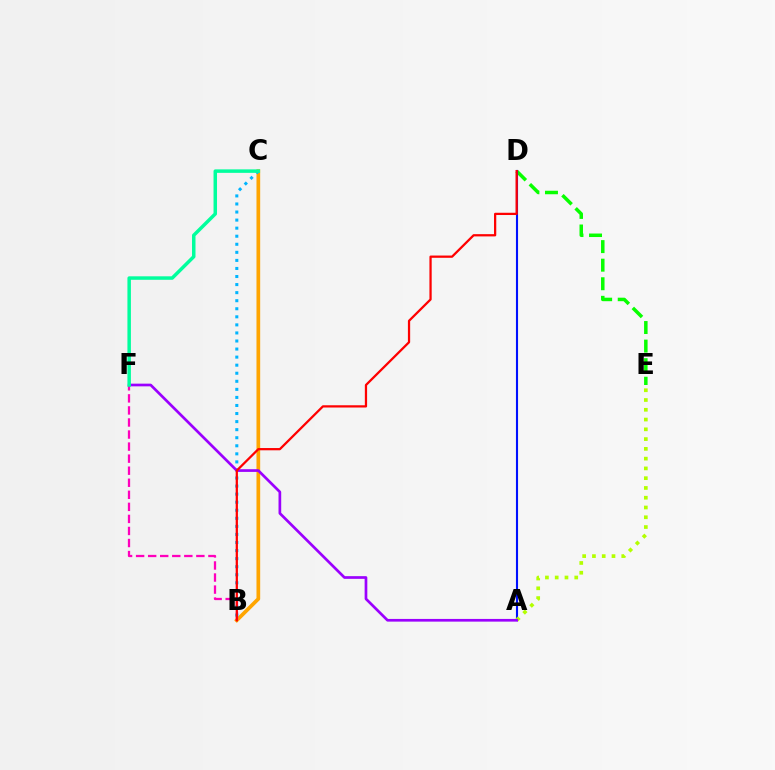{('D', 'E'): [{'color': '#08ff00', 'line_style': 'dashed', 'thickness': 2.52}], ('A', 'D'): [{'color': '#0010ff', 'line_style': 'solid', 'thickness': 1.52}], ('A', 'E'): [{'color': '#b3ff00', 'line_style': 'dotted', 'thickness': 2.65}], ('B', 'C'): [{'color': '#ffa500', 'line_style': 'solid', 'thickness': 2.67}, {'color': '#00b5ff', 'line_style': 'dotted', 'thickness': 2.19}], ('B', 'F'): [{'color': '#ff00bd', 'line_style': 'dashed', 'thickness': 1.64}], ('A', 'F'): [{'color': '#9b00ff', 'line_style': 'solid', 'thickness': 1.94}], ('B', 'D'): [{'color': '#ff0000', 'line_style': 'solid', 'thickness': 1.62}], ('C', 'F'): [{'color': '#00ff9d', 'line_style': 'solid', 'thickness': 2.51}]}